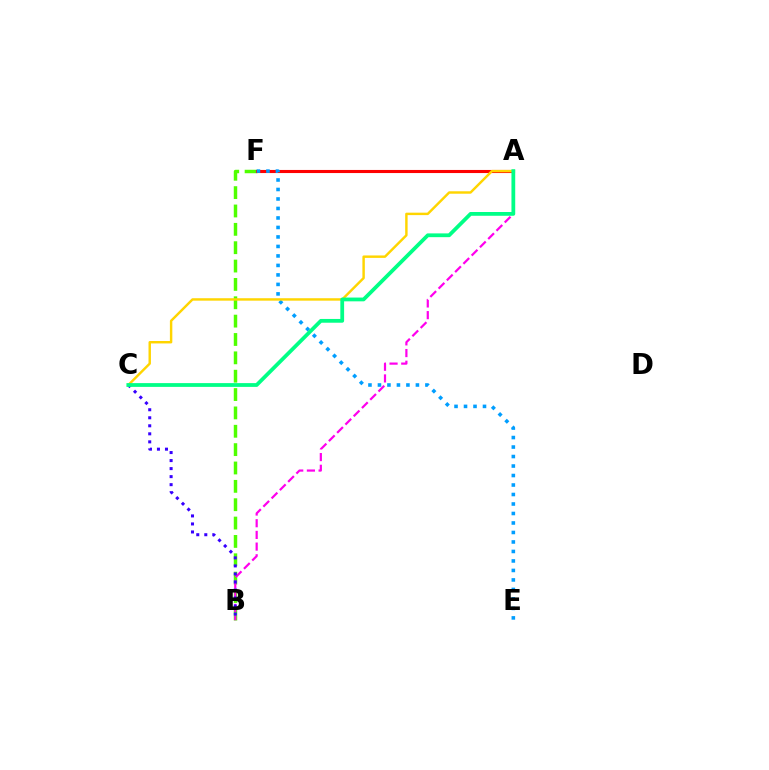{('B', 'F'): [{'color': '#4fff00', 'line_style': 'dashed', 'thickness': 2.49}], ('A', 'B'): [{'color': '#ff00ed', 'line_style': 'dashed', 'thickness': 1.59}], ('A', 'F'): [{'color': '#ff0000', 'line_style': 'solid', 'thickness': 2.23}], ('E', 'F'): [{'color': '#009eff', 'line_style': 'dotted', 'thickness': 2.58}], ('A', 'C'): [{'color': '#ffd500', 'line_style': 'solid', 'thickness': 1.76}, {'color': '#00ff86', 'line_style': 'solid', 'thickness': 2.72}], ('B', 'C'): [{'color': '#3700ff', 'line_style': 'dotted', 'thickness': 2.18}]}